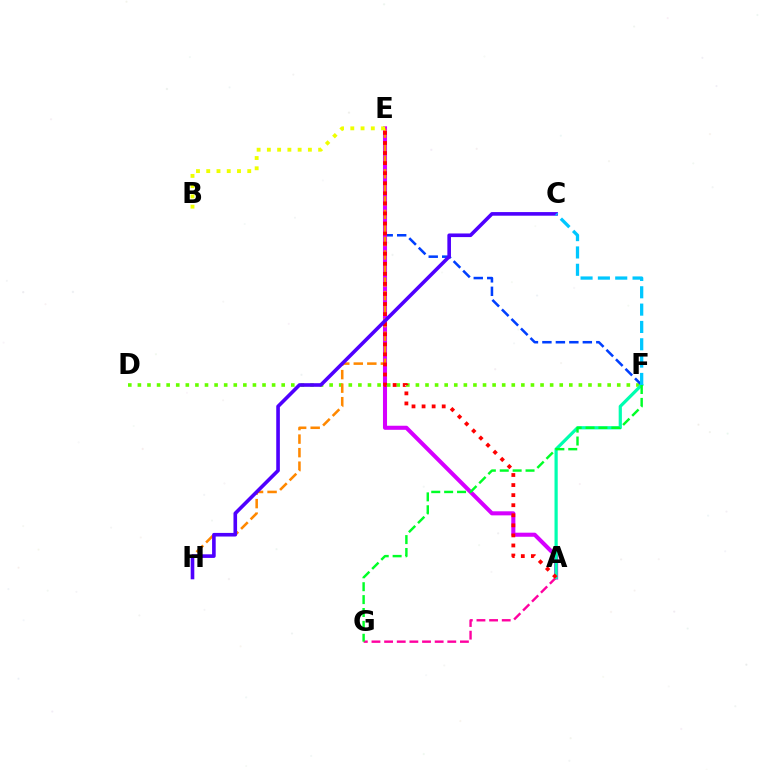{('D', 'F'): [{'color': '#66ff00', 'line_style': 'dotted', 'thickness': 2.6}], ('E', 'F'): [{'color': '#003fff', 'line_style': 'dashed', 'thickness': 1.83}], ('A', 'E'): [{'color': '#d600ff', 'line_style': 'solid', 'thickness': 2.92}, {'color': '#ff0000', 'line_style': 'dotted', 'thickness': 2.73}], ('E', 'H'): [{'color': '#ff8800', 'line_style': 'dashed', 'thickness': 1.84}], ('A', 'G'): [{'color': '#ff00a0', 'line_style': 'dashed', 'thickness': 1.72}], ('A', 'F'): [{'color': '#00ffaf', 'line_style': 'solid', 'thickness': 2.32}], ('C', 'H'): [{'color': '#4f00ff', 'line_style': 'solid', 'thickness': 2.6}], ('F', 'G'): [{'color': '#00ff27', 'line_style': 'dashed', 'thickness': 1.75}], ('C', 'F'): [{'color': '#00c7ff', 'line_style': 'dashed', 'thickness': 2.35}], ('B', 'E'): [{'color': '#eeff00', 'line_style': 'dotted', 'thickness': 2.79}]}